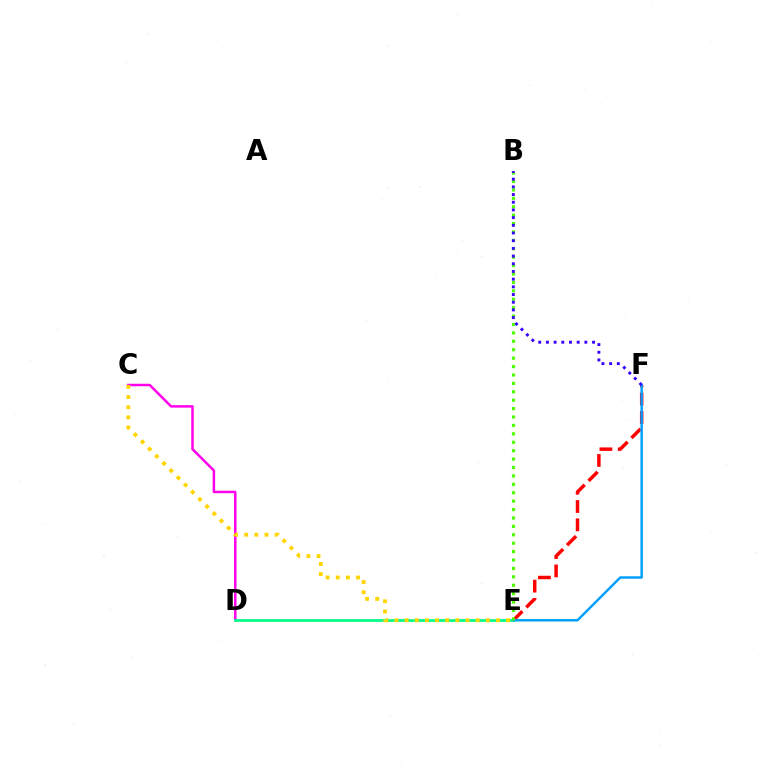{('E', 'F'): [{'color': '#ff0000', 'line_style': 'dashed', 'thickness': 2.49}, {'color': '#009eff', 'line_style': 'solid', 'thickness': 1.76}], ('C', 'D'): [{'color': '#ff00ed', 'line_style': 'solid', 'thickness': 1.79}], ('D', 'E'): [{'color': '#00ff86', 'line_style': 'solid', 'thickness': 1.97}], ('B', 'E'): [{'color': '#4fff00', 'line_style': 'dotted', 'thickness': 2.29}], ('B', 'F'): [{'color': '#3700ff', 'line_style': 'dotted', 'thickness': 2.09}], ('C', 'E'): [{'color': '#ffd500', 'line_style': 'dotted', 'thickness': 2.76}]}